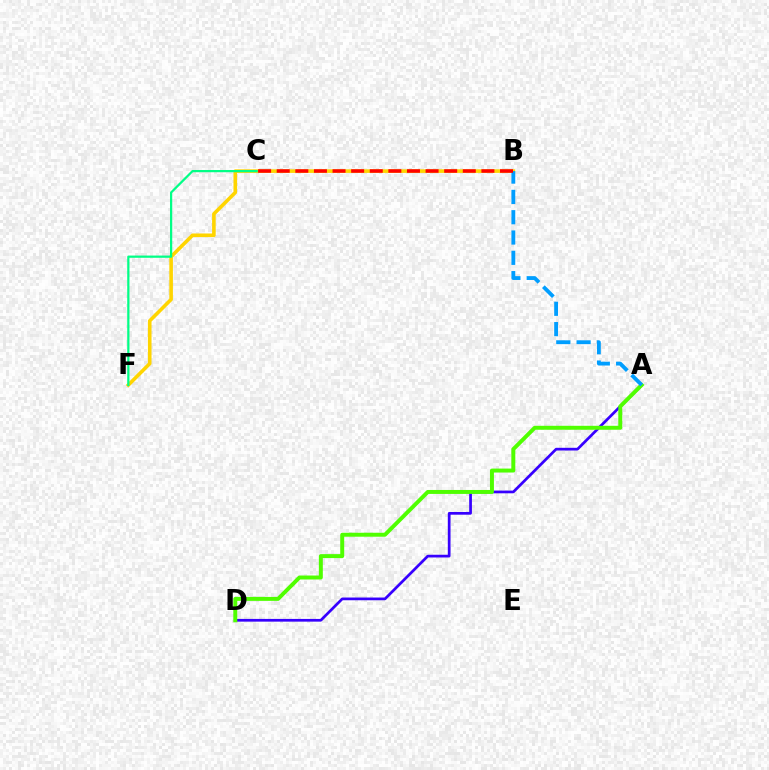{('B', 'C'): [{'color': '#ff00ed', 'line_style': 'dotted', 'thickness': 1.52}, {'color': '#ff0000', 'line_style': 'dashed', 'thickness': 2.53}], ('A', 'D'): [{'color': '#3700ff', 'line_style': 'solid', 'thickness': 1.96}, {'color': '#4fff00', 'line_style': 'solid', 'thickness': 2.85}], ('B', 'F'): [{'color': '#ffd500', 'line_style': 'solid', 'thickness': 2.59}], ('A', 'B'): [{'color': '#009eff', 'line_style': 'dashed', 'thickness': 2.76}], ('C', 'F'): [{'color': '#00ff86', 'line_style': 'solid', 'thickness': 1.61}]}